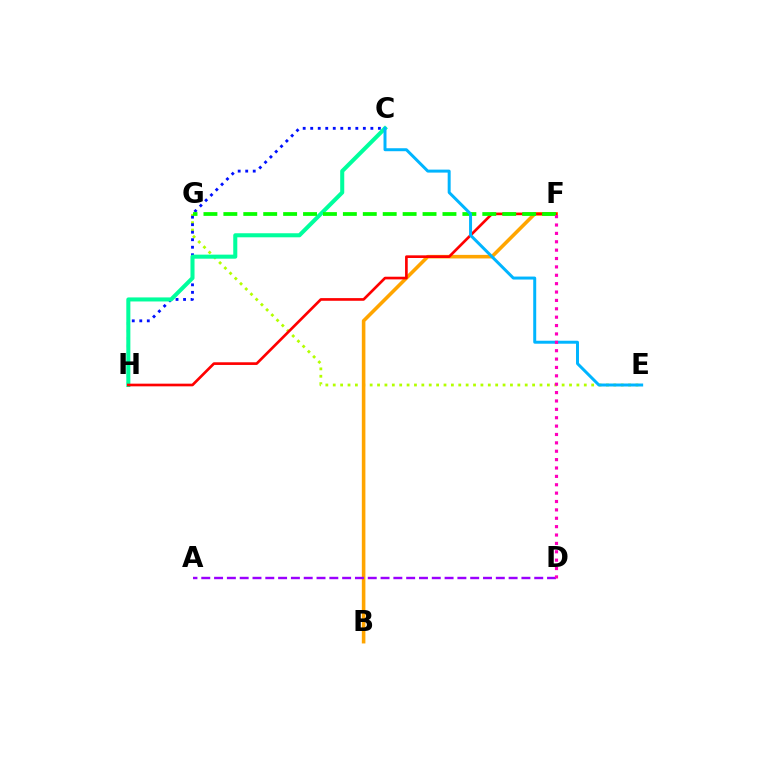{('E', 'G'): [{'color': '#b3ff00', 'line_style': 'dotted', 'thickness': 2.01}], ('C', 'H'): [{'color': '#0010ff', 'line_style': 'dotted', 'thickness': 2.04}, {'color': '#00ff9d', 'line_style': 'solid', 'thickness': 2.92}], ('B', 'F'): [{'color': '#ffa500', 'line_style': 'solid', 'thickness': 2.57}], ('F', 'H'): [{'color': '#ff0000', 'line_style': 'solid', 'thickness': 1.92}], ('F', 'G'): [{'color': '#08ff00', 'line_style': 'dashed', 'thickness': 2.71}], ('C', 'E'): [{'color': '#00b5ff', 'line_style': 'solid', 'thickness': 2.14}], ('A', 'D'): [{'color': '#9b00ff', 'line_style': 'dashed', 'thickness': 1.74}], ('D', 'F'): [{'color': '#ff00bd', 'line_style': 'dotted', 'thickness': 2.28}]}